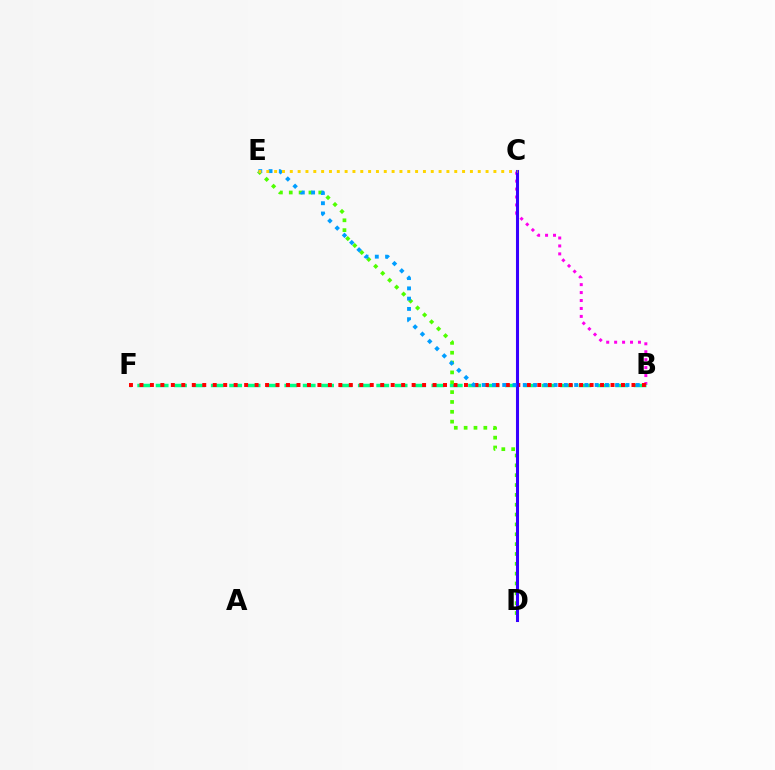{('B', 'C'): [{'color': '#ff00ed', 'line_style': 'dotted', 'thickness': 2.16}], ('B', 'F'): [{'color': '#00ff86', 'line_style': 'dashed', 'thickness': 2.5}, {'color': '#ff0000', 'line_style': 'dotted', 'thickness': 2.84}], ('D', 'E'): [{'color': '#4fff00', 'line_style': 'dotted', 'thickness': 2.67}], ('C', 'D'): [{'color': '#3700ff', 'line_style': 'solid', 'thickness': 2.2}], ('B', 'E'): [{'color': '#009eff', 'line_style': 'dotted', 'thickness': 2.79}], ('C', 'E'): [{'color': '#ffd500', 'line_style': 'dotted', 'thickness': 2.13}]}